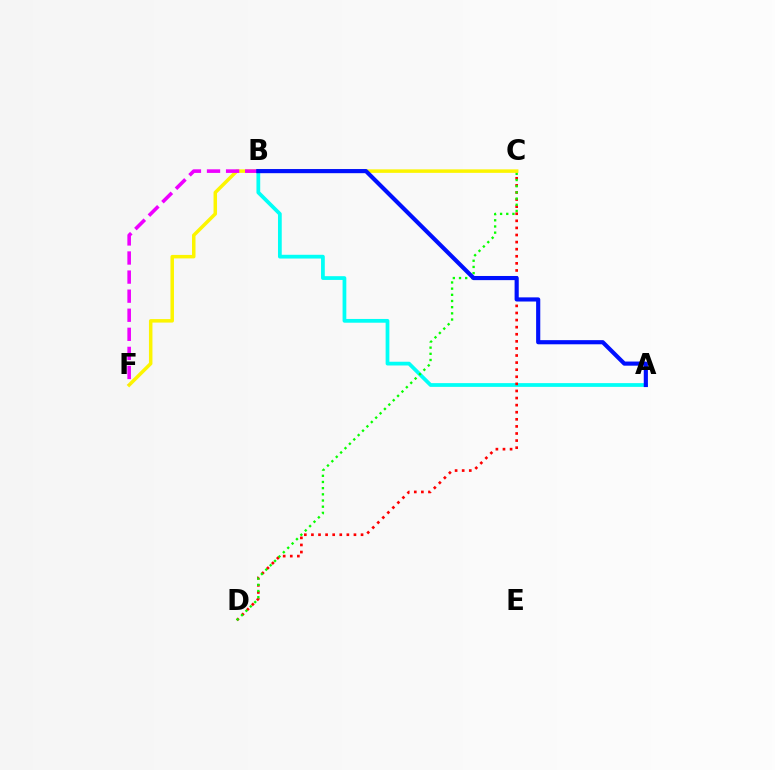{('A', 'B'): [{'color': '#00fff6', 'line_style': 'solid', 'thickness': 2.7}, {'color': '#0010ff', 'line_style': 'solid', 'thickness': 2.99}], ('C', 'D'): [{'color': '#ff0000', 'line_style': 'dotted', 'thickness': 1.93}, {'color': '#08ff00', 'line_style': 'dotted', 'thickness': 1.68}], ('C', 'F'): [{'color': '#fcf500', 'line_style': 'solid', 'thickness': 2.52}], ('B', 'F'): [{'color': '#ee00ff', 'line_style': 'dashed', 'thickness': 2.59}]}